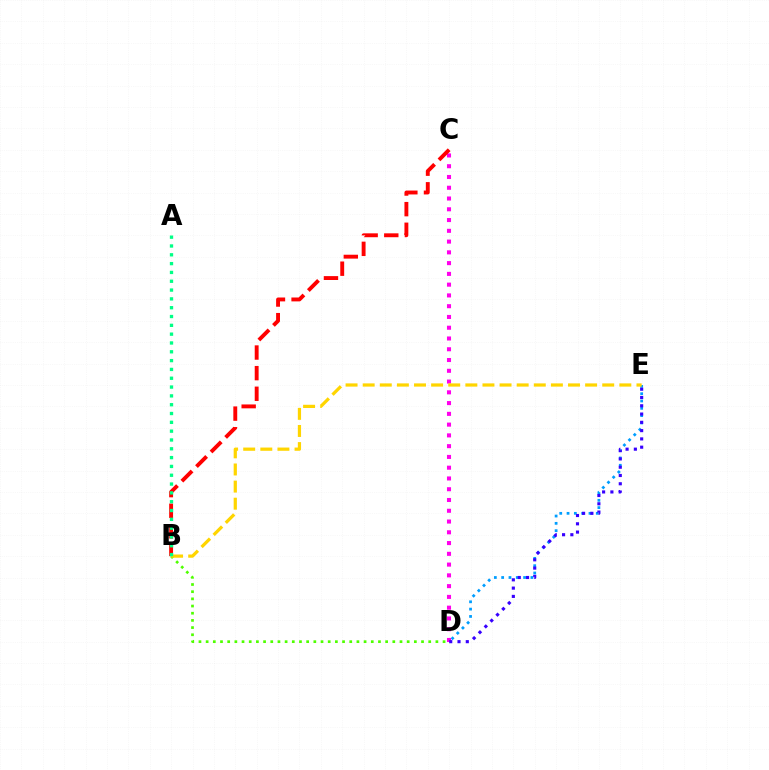{('D', 'E'): [{'color': '#009eff', 'line_style': 'dotted', 'thickness': 1.99}, {'color': '#3700ff', 'line_style': 'dotted', 'thickness': 2.25}], ('B', 'D'): [{'color': '#4fff00', 'line_style': 'dotted', 'thickness': 1.95}], ('C', 'D'): [{'color': '#ff00ed', 'line_style': 'dotted', 'thickness': 2.93}], ('B', 'C'): [{'color': '#ff0000', 'line_style': 'dashed', 'thickness': 2.8}], ('B', 'E'): [{'color': '#ffd500', 'line_style': 'dashed', 'thickness': 2.32}], ('A', 'B'): [{'color': '#00ff86', 'line_style': 'dotted', 'thickness': 2.4}]}